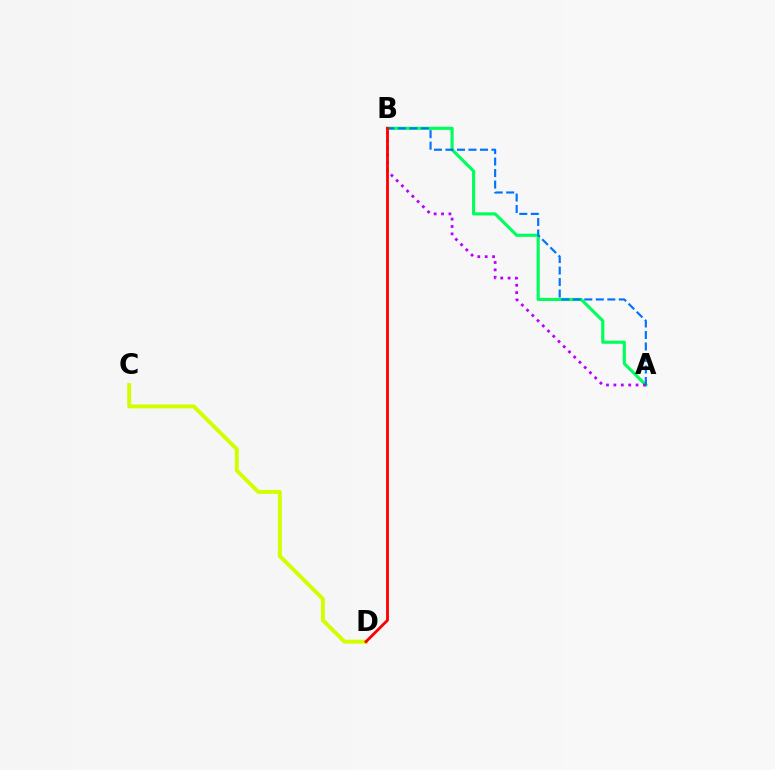{('A', 'B'): [{'color': '#00ff5c', 'line_style': 'solid', 'thickness': 2.26}, {'color': '#0074ff', 'line_style': 'dashed', 'thickness': 1.56}, {'color': '#b900ff', 'line_style': 'dotted', 'thickness': 2.01}], ('C', 'D'): [{'color': '#d1ff00', 'line_style': 'solid', 'thickness': 2.84}], ('B', 'D'): [{'color': '#ff0000', 'line_style': 'solid', 'thickness': 2.03}]}